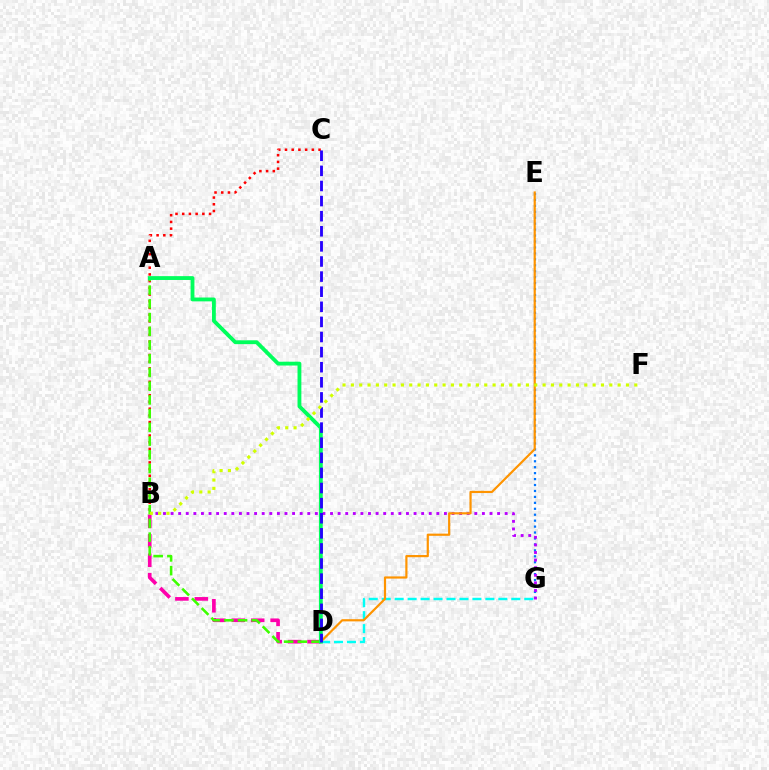{('E', 'G'): [{'color': '#0074ff', 'line_style': 'dotted', 'thickness': 1.61}], ('D', 'G'): [{'color': '#00fff6', 'line_style': 'dashed', 'thickness': 1.76}], ('B', 'G'): [{'color': '#b900ff', 'line_style': 'dotted', 'thickness': 2.06}], ('B', 'D'): [{'color': '#ff00ac', 'line_style': 'dashed', 'thickness': 2.64}], ('B', 'C'): [{'color': '#ff0000', 'line_style': 'dotted', 'thickness': 1.82}], ('D', 'E'): [{'color': '#ff9400', 'line_style': 'solid', 'thickness': 1.58}], ('A', 'D'): [{'color': '#3dff00', 'line_style': 'dashed', 'thickness': 1.86}, {'color': '#00ff5c', 'line_style': 'solid', 'thickness': 2.76}], ('C', 'D'): [{'color': '#2500ff', 'line_style': 'dashed', 'thickness': 2.05}], ('B', 'F'): [{'color': '#d1ff00', 'line_style': 'dotted', 'thickness': 2.26}]}